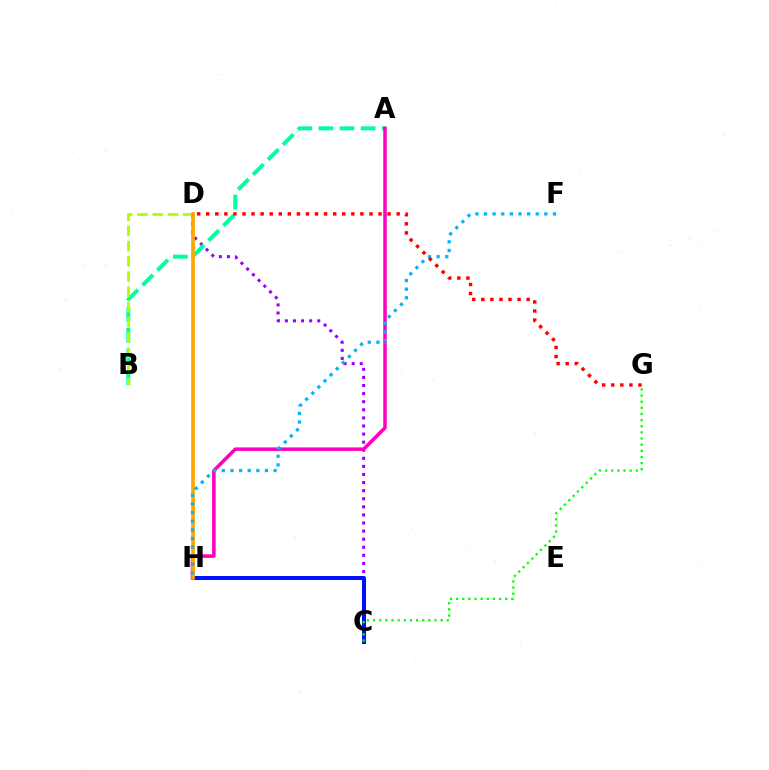{('C', 'D'): [{'color': '#9b00ff', 'line_style': 'dotted', 'thickness': 2.2}], ('A', 'B'): [{'color': '#00ff9d', 'line_style': 'dashed', 'thickness': 2.87}], ('A', 'H'): [{'color': '#ff00bd', 'line_style': 'solid', 'thickness': 2.53}], ('B', 'D'): [{'color': '#b3ff00', 'line_style': 'dashed', 'thickness': 2.07}], ('C', 'H'): [{'color': '#0010ff', 'line_style': 'solid', 'thickness': 2.9}], ('C', 'G'): [{'color': '#08ff00', 'line_style': 'dotted', 'thickness': 1.67}], ('D', 'H'): [{'color': '#ffa500', 'line_style': 'solid', 'thickness': 2.65}], ('F', 'H'): [{'color': '#00b5ff', 'line_style': 'dotted', 'thickness': 2.34}], ('D', 'G'): [{'color': '#ff0000', 'line_style': 'dotted', 'thickness': 2.46}]}